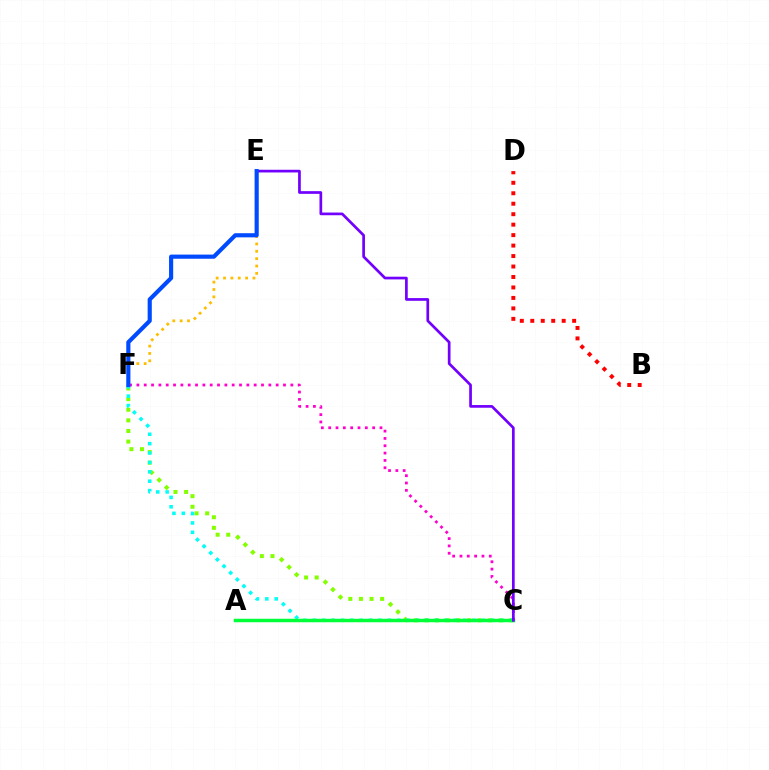{('C', 'F'): [{'color': '#84ff00', 'line_style': 'dotted', 'thickness': 2.88}, {'color': '#00fff6', 'line_style': 'dotted', 'thickness': 2.55}, {'color': '#ff00cf', 'line_style': 'dotted', 'thickness': 1.99}], ('A', 'C'): [{'color': '#00ff39', 'line_style': 'solid', 'thickness': 2.5}], ('E', 'F'): [{'color': '#ffbd00', 'line_style': 'dotted', 'thickness': 2.0}, {'color': '#004bff', 'line_style': 'solid', 'thickness': 2.98}], ('C', 'E'): [{'color': '#7200ff', 'line_style': 'solid', 'thickness': 1.95}], ('B', 'D'): [{'color': '#ff0000', 'line_style': 'dotted', 'thickness': 2.84}]}